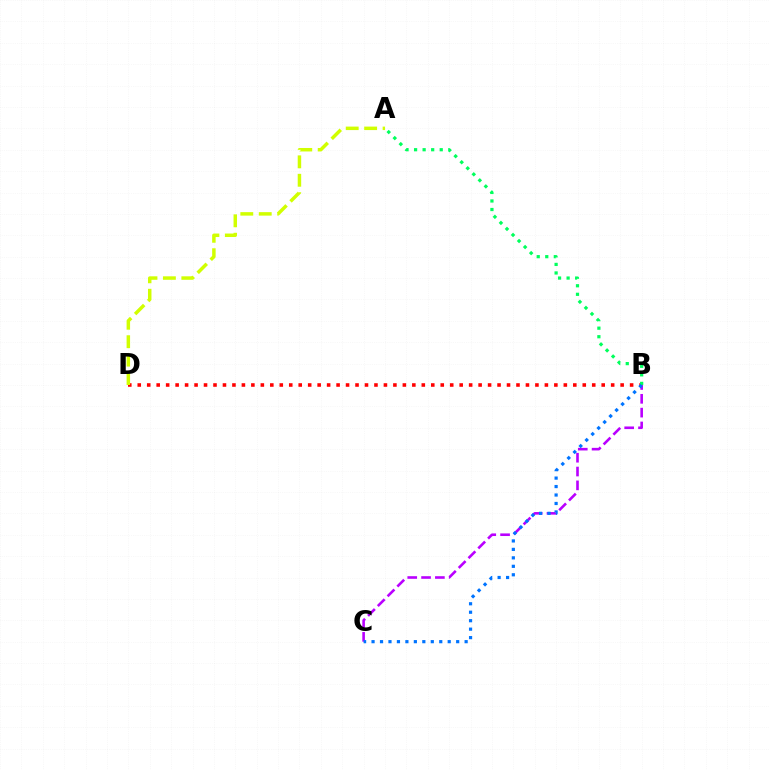{('B', 'D'): [{'color': '#ff0000', 'line_style': 'dotted', 'thickness': 2.57}], ('B', 'C'): [{'color': '#b900ff', 'line_style': 'dashed', 'thickness': 1.88}, {'color': '#0074ff', 'line_style': 'dotted', 'thickness': 2.3}], ('A', 'B'): [{'color': '#00ff5c', 'line_style': 'dotted', 'thickness': 2.32}], ('A', 'D'): [{'color': '#d1ff00', 'line_style': 'dashed', 'thickness': 2.5}]}